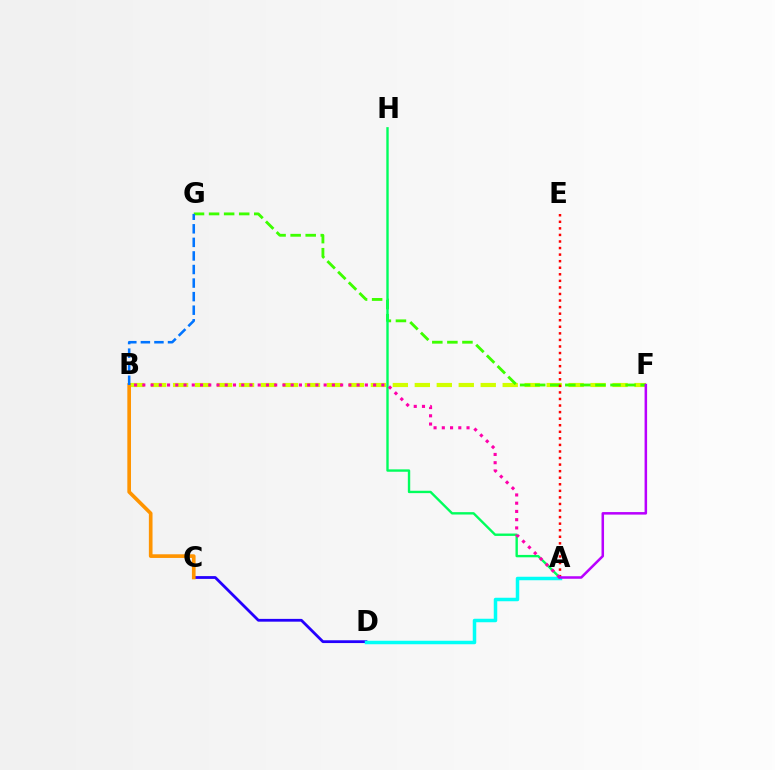{('B', 'F'): [{'color': '#d1ff00', 'line_style': 'dashed', 'thickness': 2.99}], ('C', 'D'): [{'color': '#2500ff', 'line_style': 'solid', 'thickness': 2.01}], ('B', 'C'): [{'color': '#ff9400', 'line_style': 'solid', 'thickness': 2.63}], ('F', 'G'): [{'color': '#3dff00', 'line_style': 'dashed', 'thickness': 2.05}], ('A', 'E'): [{'color': '#ff0000', 'line_style': 'dotted', 'thickness': 1.78}], ('A', 'D'): [{'color': '#00fff6', 'line_style': 'solid', 'thickness': 2.51}], ('A', 'H'): [{'color': '#00ff5c', 'line_style': 'solid', 'thickness': 1.71}], ('B', 'G'): [{'color': '#0074ff', 'line_style': 'dashed', 'thickness': 1.84}], ('A', 'B'): [{'color': '#ff00ac', 'line_style': 'dotted', 'thickness': 2.24}], ('A', 'F'): [{'color': '#b900ff', 'line_style': 'solid', 'thickness': 1.82}]}